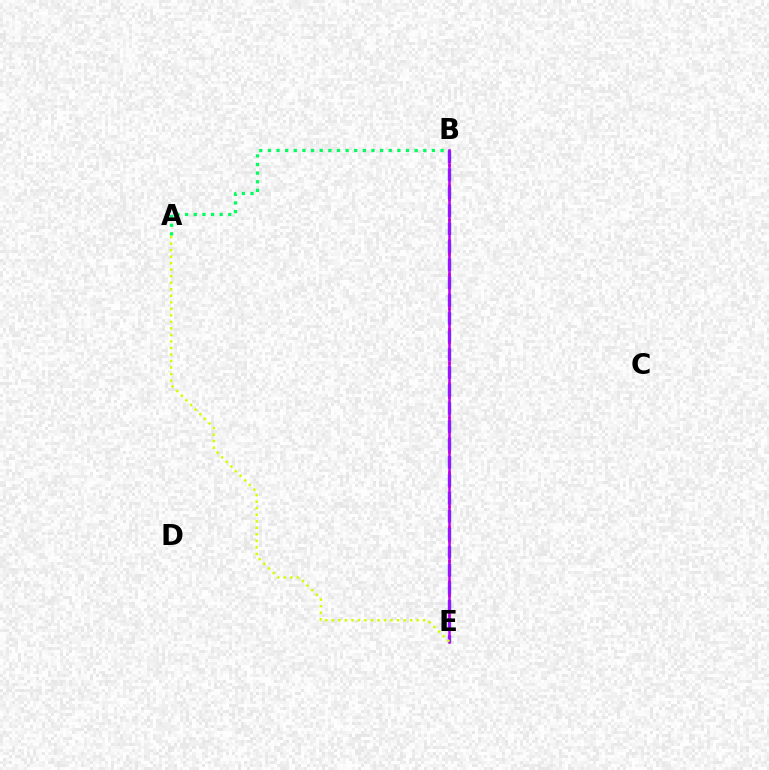{('B', 'E'): [{'color': '#ff0000', 'line_style': 'dotted', 'thickness': 1.85}, {'color': '#0074ff', 'line_style': 'dashed', 'thickness': 2.44}, {'color': '#b900ff', 'line_style': 'solid', 'thickness': 1.82}], ('A', 'B'): [{'color': '#00ff5c', 'line_style': 'dotted', 'thickness': 2.35}], ('A', 'E'): [{'color': '#d1ff00', 'line_style': 'dotted', 'thickness': 1.77}]}